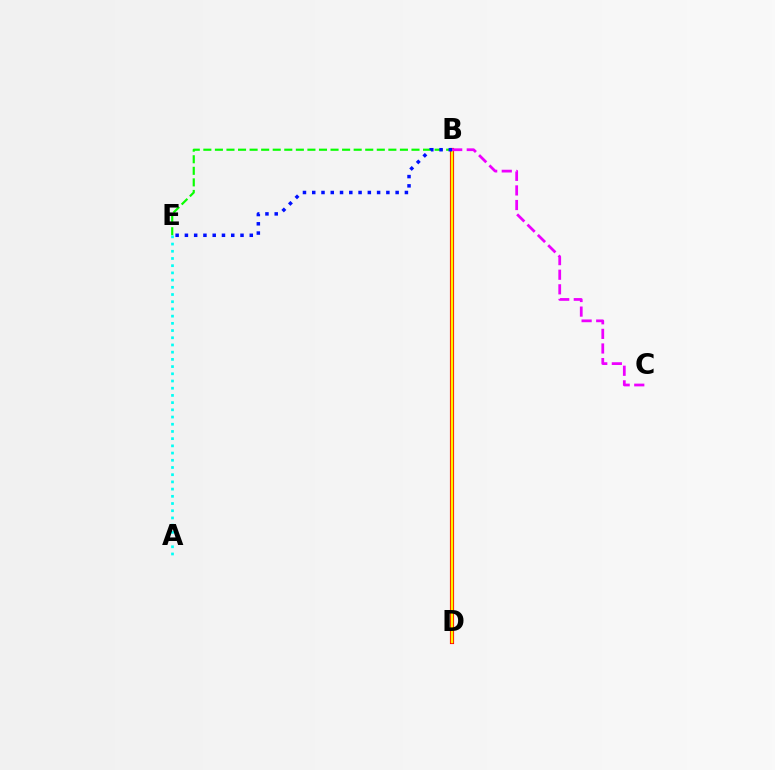{('B', 'E'): [{'color': '#08ff00', 'line_style': 'dashed', 'thickness': 1.57}, {'color': '#0010ff', 'line_style': 'dotted', 'thickness': 2.52}], ('A', 'E'): [{'color': '#00fff6', 'line_style': 'dotted', 'thickness': 1.96}], ('B', 'D'): [{'color': '#ff0000', 'line_style': 'solid', 'thickness': 2.98}, {'color': '#fcf500', 'line_style': 'solid', 'thickness': 1.72}], ('B', 'C'): [{'color': '#ee00ff', 'line_style': 'dashed', 'thickness': 1.98}]}